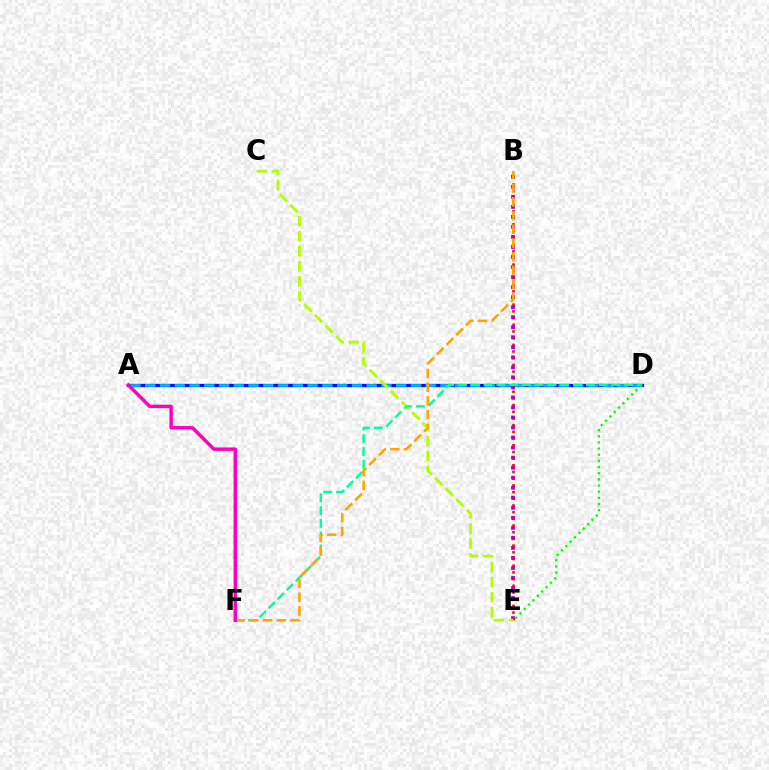{('A', 'D'): [{'color': '#0010ff', 'line_style': 'solid', 'thickness': 2.37}, {'color': '#00b5ff', 'line_style': 'dashed', 'thickness': 2.01}], ('B', 'E'): [{'color': '#9b00ff', 'line_style': 'dotted', 'thickness': 2.73}, {'color': '#ff0000', 'line_style': 'dotted', 'thickness': 1.82}], ('C', 'E'): [{'color': '#b3ff00', 'line_style': 'dashed', 'thickness': 2.04}], ('D', 'F'): [{'color': '#00ff9d', 'line_style': 'dashed', 'thickness': 1.73}], ('D', 'E'): [{'color': '#08ff00', 'line_style': 'dotted', 'thickness': 1.67}], ('B', 'F'): [{'color': '#ffa500', 'line_style': 'dashed', 'thickness': 1.86}], ('A', 'F'): [{'color': '#ff00bd', 'line_style': 'solid', 'thickness': 2.48}]}